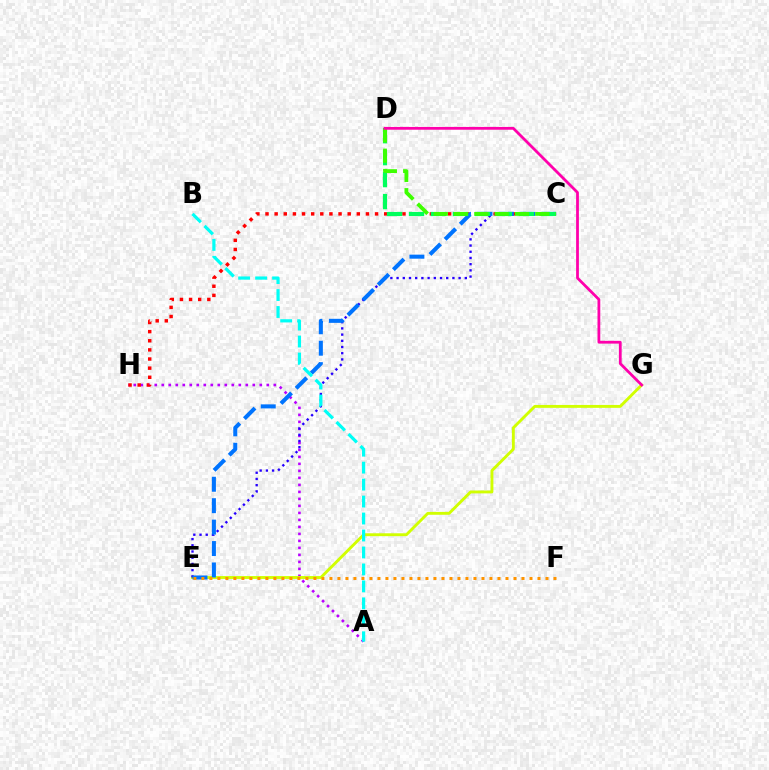{('A', 'H'): [{'color': '#b900ff', 'line_style': 'dotted', 'thickness': 1.9}], ('E', 'G'): [{'color': '#d1ff00', 'line_style': 'solid', 'thickness': 2.08}], ('C', 'E'): [{'color': '#2500ff', 'line_style': 'dotted', 'thickness': 1.69}, {'color': '#0074ff', 'line_style': 'dashed', 'thickness': 2.91}], ('C', 'H'): [{'color': '#ff0000', 'line_style': 'dotted', 'thickness': 2.48}], ('C', 'D'): [{'color': '#00ff5c', 'line_style': 'dashed', 'thickness': 2.98}, {'color': '#3dff00', 'line_style': 'dashed', 'thickness': 2.76}], ('E', 'F'): [{'color': '#ff9400', 'line_style': 'dotted', 'thickness': 2.17}], ('A', 'B'): [{'color': '#00fff6', 'line_style': 'dashed', 'thickness': 2.3}], ('D', 'G'): [{'color': '#ff00ac', 'line_style': 'solid', 'thickness': 2.0}]}